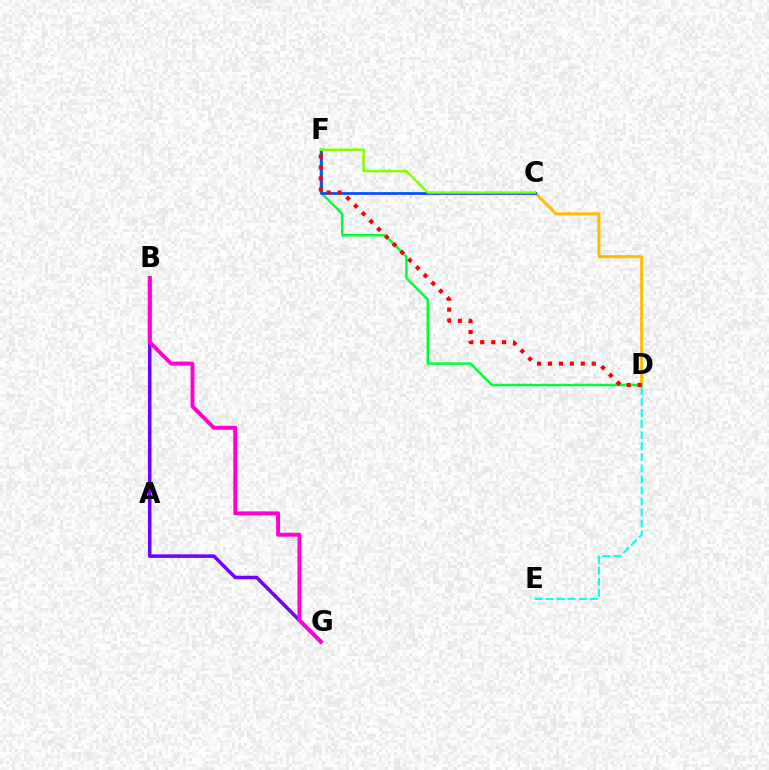{('B', 'G'): [{'color': '#7200ff', 'line_style': 'solid', 'thickness': 2.55}, {'color': '#ff00cf', 'line_style': 'solid', 'thickness': 2.82}], ('D', 'E'): [{'color': '#00fff6', 'line_style': 'dashed', 'thickness': 1.5}], ('C', 'D'): [{'color': '#ffbd00', 'line_style': 'solid', 'thickness': 2.17}], ('D', 'F'): [{'color': '#00ff39', 'line_style': 'solid', 'thickness': 1.81}, {'color': '#ff0000', 'line_style': 'dotted', 'thickness': 2.97}], ('C', 'F'): [{'color': '#004bff', 'line_style': 'solid', 'thickness': 1.94}, {'color': '#84ff00', 'line_style': 'solid', 'thickness': 1.78}]}